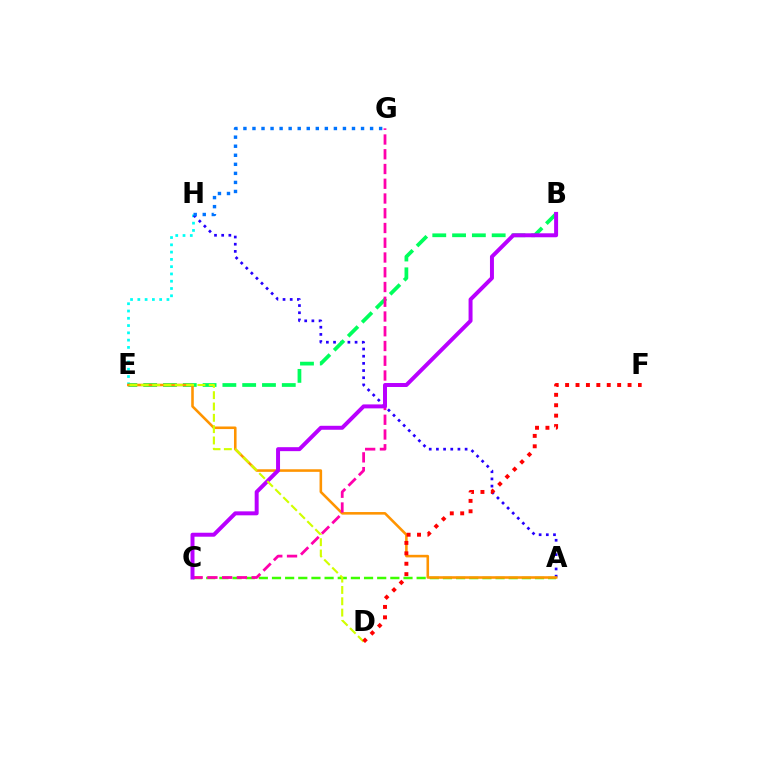{('E', 'H'): [{'color': '#00fff6', 'line_style': 'dotted', 'thickness': 1.98}], ('A', 'H'): [{'color': '#2500ff', 'line_style': 'dotted', 'thickness': 1.95}], ('B', 'E'): [{'color': '#00ff5c', 'line_style': 'dashed', 'thickness': 2.69}], ('A', 'C'): [{'color': '#3dff00', 'line_style': 'dashed', 'thickness': 1.79}], ('A', 'E'): [{'color': '#ff9400', 'line_style': 'solid', 'thickness': 1.86}], ('C', 'G'): [{'color': '#ff00ac', 'line_style': 'dashed', 'thickness': 2.0}], ('B', 'C'): [{'color': '#b900ff', 'line_style': 'solid', 'thickness': 2.86}], ('G', 'H'): [{'color': '#0074ff', 'line_style': 'dotted', 'thickness': 2.46}], ('D', 'E'): [{'color': '#d1ff00', 'line_style': 'dashed', 'thickness': 1.54}], ('D', 'F'): [{'color': '#ff0000', 'line_style': 'dotted', 'thickness': 2.83}]}